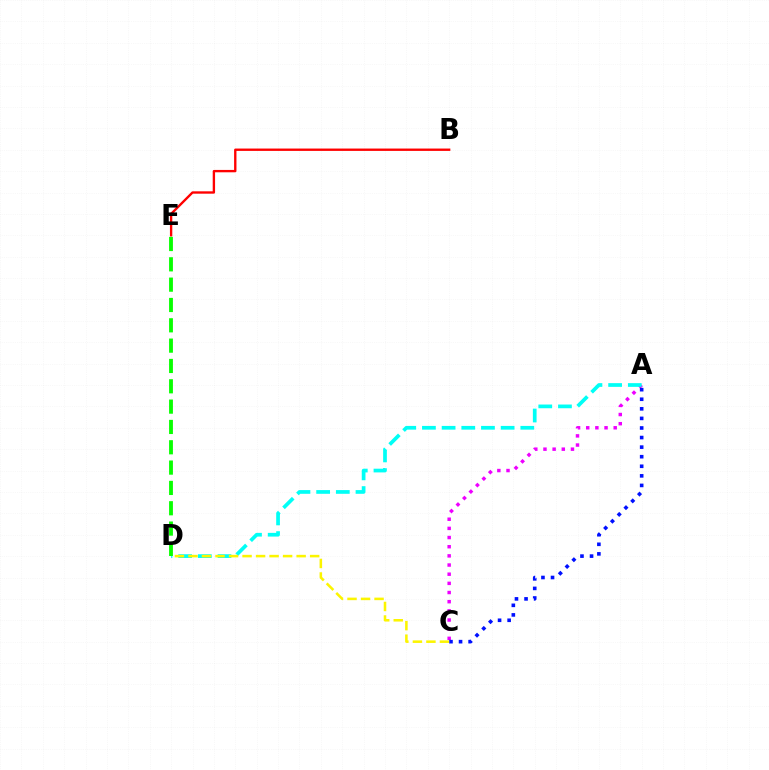{('A', 'C'): [{'color': '#ee00ff', 'line_style': 'dotted', 'thickness': 2.49}, {'color': '#0010ff', 'line_style': 'dotted', 'thickness': 2.6}], ('A', 'D'): [{'color': '#00fff6', 'line_style': 'dashed', 'thickness': 2.67}], ('B', 'E'): [{'color': '#ff0000', 'line_style': 'solid', 'thickness': 1.7}], ('C', 'D'): [{'color': '#fcf500', 'line_style': 'dashed', 'thickness': 1.84}], ('D', 'E'): [{'color': '#08ff00', 'line_style': 'dashed', 'thickness': 2.76}]}